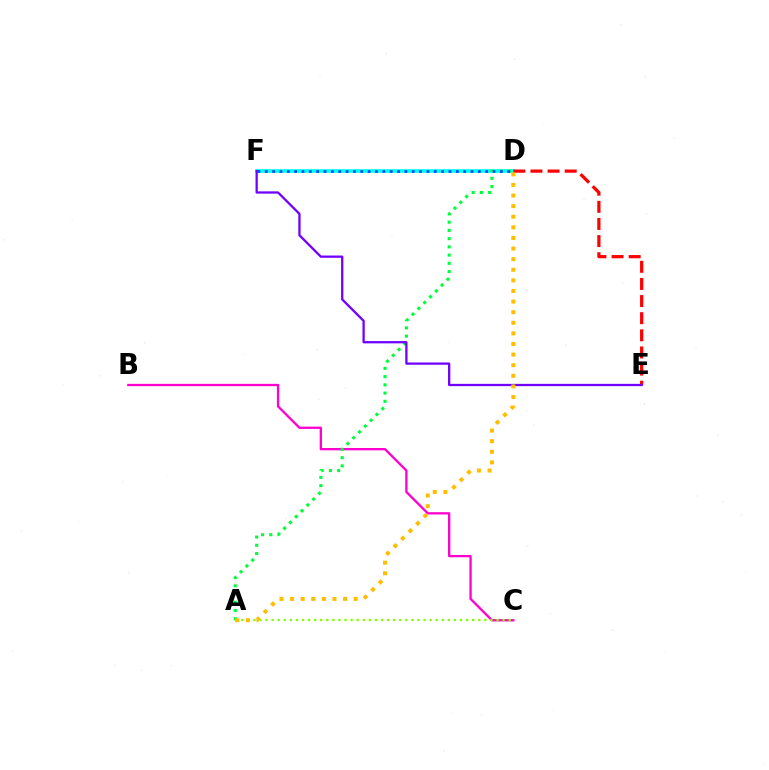{('B', 'C'): [{'color': '#ff00cf', 'line_style': 'solid', 'thickness': 1.66}], ('D', 'F'): [{'color': '#00fff6', 'line_style': 'solid', 'thickness': 2.66}, {'color': '#004bff', 'line_style': 'dotted', 'thickness': 2.0}], ('A', 'D'): [{'color': '#00ff39', 'line_style': 'dotted', 'thickness': 2.24}, {'color': '#ffbd00', 'line_style': 'dotted', 'thickness': 2.88}], ('A', 'C'): [{'color': '#84ff00', 'line_style': 'dotted', 'thickness': 1.65}], ('D', 'E'): [{'color': '#ff0000', 'line_style': 'dashed', 'thickness': 2.33}], ('E', 'F'): [{'color': '#7200ff', 'line_style': 'solid', 'thickness': 1.65}]}